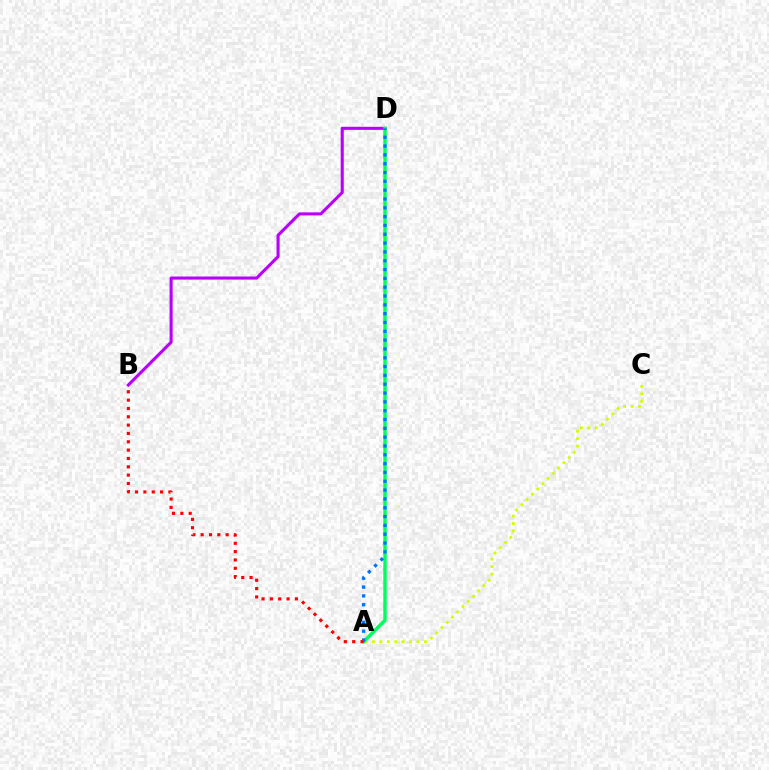{('A', 'C'): [{'color': '#d1ff00', 'line_style': 'dotted', 'thickness': 2.02}], ('B', 'D'): [{'color': '#b900ff', 'line_style': 'solid', 'thickness': 2.21}], ('A', 'D'): [{'color': '#00ff5c', 'line_style': 'solid', 'thickness': 2.47}, {'color': '#0074ff', 'line_style': 'dotted', 'thickness': 2.4}], ('A', 'B'): [{'color': '#ff0000', 'line_style': 'dotted', 'thickness': 2.27}]}